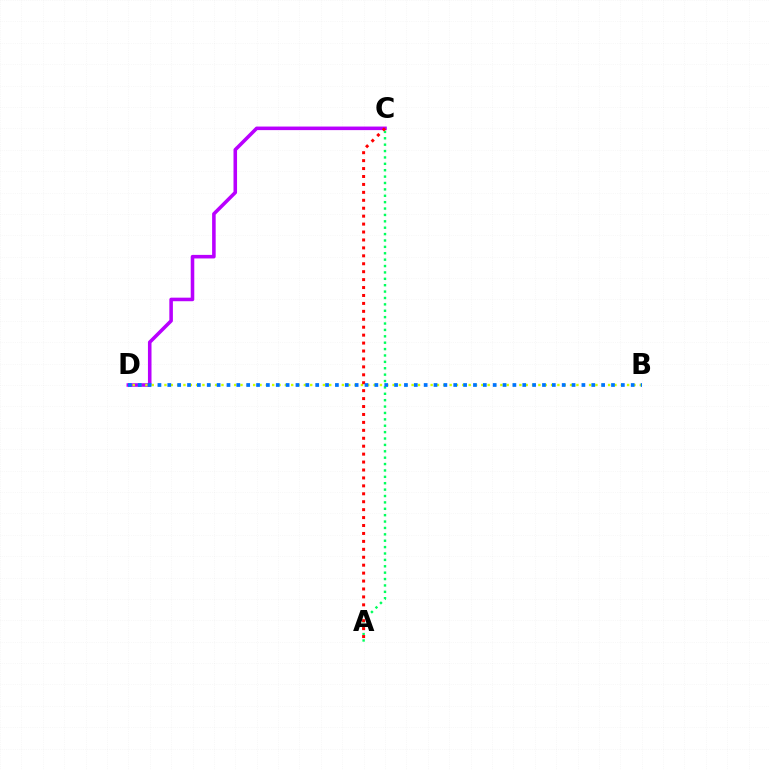{('C', 'D'): [{'color': '#b900ff', 'line_style': 'solid', 'thickness': 2.56}], ('A', 'C'): [{'color': '#00ff5c', 'line_style': 'dotted', 'thickness': 1.74}, {'color': '#ff0000', 'line_style': 'dotted', 'thickness': 2.16}], ('B', 'D'): [{'color': '#d1ff00', 'line_style': 'dotted', 'thickness': 1.72}, {'color': '#0074ff', 'line_style': 'dotted', 'thickness': 2.68}]}